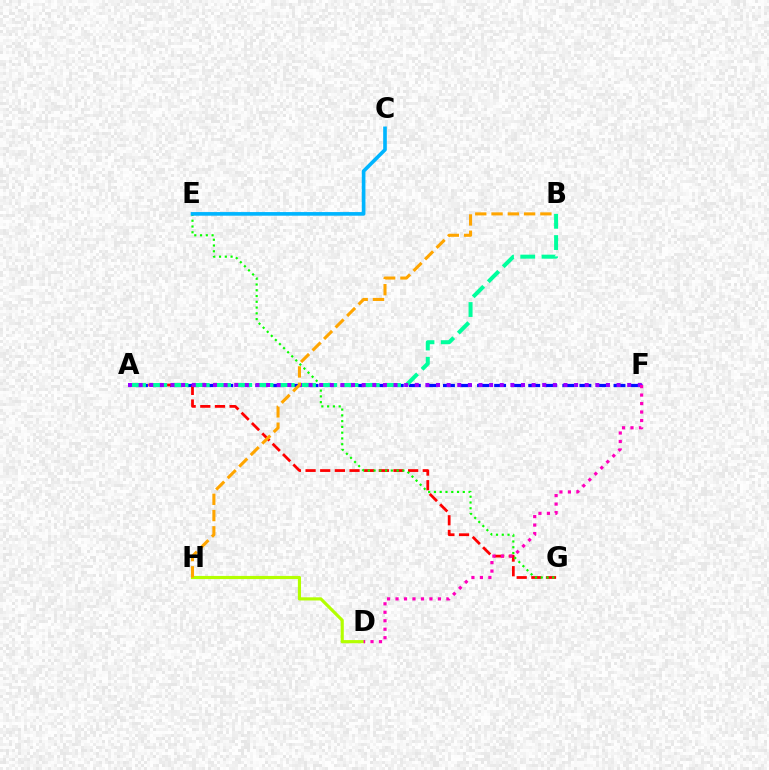{('A', 'F'): [{'color': '#0010ff', 'line_style': 'dashed', 'thickness': 2.32}, {'color': '#9b00ff', 'line_style': 'dotted', 'thickness': 2.89}], ('A', 'G'): [{'color': '#ff0000', 'line_style': 'dashed', 'thickness': 1.99}], ('D', 'H'): [{'color': '#b3ff00', 'line_style': 'solid', 'thickness': 2.26}], ('A', 'B'): [{'color': '#00ff9d', 'line_style': 'dashed', 'thickness': 2.89}], ('E', 'G'): [{'color': '#08ff00', 'line_style': 'dotted', 'thickness': 1.57}], ('C', 'E'): [{'color': '#00b5ff', 'line_style': 'solid', 'thickness': 2.62}], ('B', 'H'): [{'color': '#ffa500', 'line_style': 'dashed', 'thickness': 2.21}], ('D', 'F'): [{'color': '#ff00bd', 'line_style': 'dotted', 'thickness': 2.3}]}